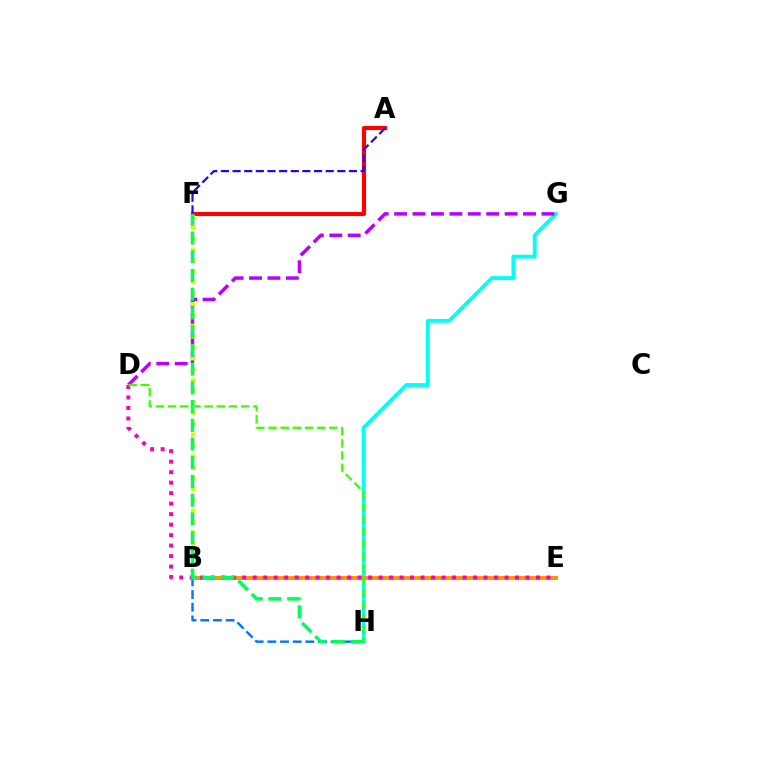{('G', 'H'): [{'color': '#00fff6', 'line_style': 'solid', 'thickness': 2.75}], ('B', 'H'): [{'color': '#0074ff', 'line_style': 'dashed', 'thickness': 1.72}], ('D', 'G'): [{'color': '#b900ff', 'line_style': 'dashed', 'thickness': 2.5}], ('A', 'F'): [{'color': '#ff0000', 'line_style': 'solid', 'thickness': 2.97}, {'color': '#2500ff', 'line_style': 'dashed', 'thickness': 1.58}], ('B', 'E'): [{'color': '#ff9400', 'line_style': 'solid', 'thickness': 2.82}], ('D', 'E'): [{'color': '#ff00ac', 'line_style': 'dotted', 'thickness': 2.85}], ('B', 'F'): [{'color': '#d1ff00', 'line_style': 'dotted', 'thickness': 2.96}], ('F', 'H'): [{'color': '#00ff5c', 'line_style': 'dashed', 'thickness': 2.54}], ('D', 'H'): [{'color': '#3dff00', 'line_style': 'dashed', 'thickness': 1.65}]}